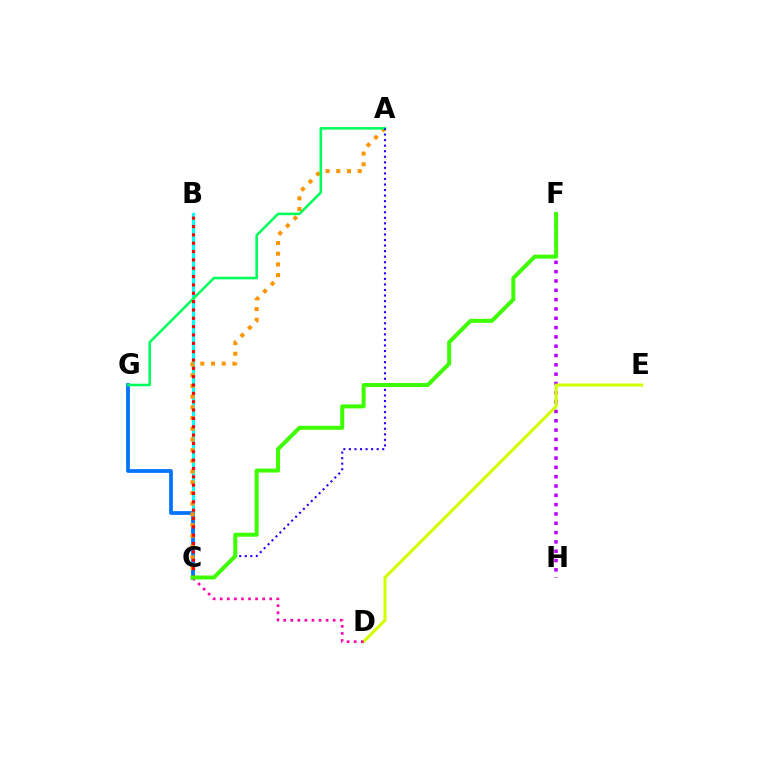{('B', 'C'): [{'color': '#00fff6', 'line_style': 'solid', 'thickness': 2.26}, {'color': '#ff0000', 'line_style': 'dotted', 'thickness': 2.27}], ('C', 'G'): [{'color': '#0074ff', 'line_style': 'solid', 'thickness': 2.69}], ('A', 'C'): [{'color': '#ff9400', 'line_style': 'dotted', 'thickness': 2.91}, {'color': '#2500ff', 'line_style': 'dotted', 'thickness': 1.51}], ('A', 'G'): [{'color': '#00ff5c', 'line_style': 'solid', 'thickness': 1.87}], ('F', 'H'): [{'color': '#b900ff', 'line_style': 'dotted', 'thickness': 2.53}], ('D', 'E'): [{'color': '#d1ff00', 'line_style': 'solid', 'thickness': 2.2}], ('C', 'D'): [{'color': '#ff00ac', 'line_style': 'dotted', 'thickness': 1.92}], ('C', 'F'): [{'color': '#3dff00', 'line_style': 'solid', 'thickness': 2.88}]}